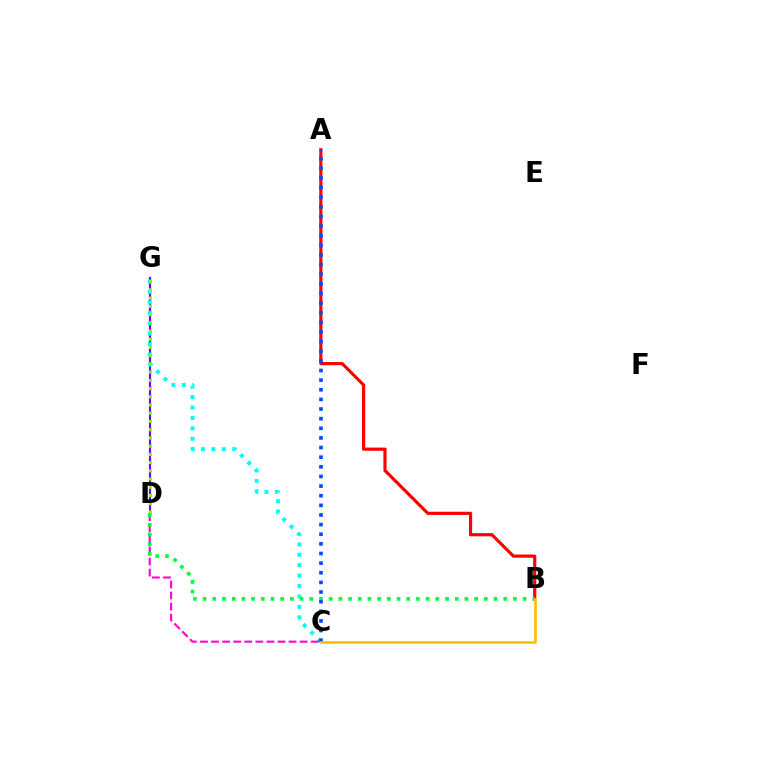{('D', 'G'): [{'color': '#7200ff', 'line_style': 'solid', 'thickness': 1.56}, {'color': '#84ff00', 'line_style': 'dotted', 'thickness': 2.23}], ('C', 'G'): [{'color': '#00fff6', 'line_style': 'dotted', 'thickness': 2.83}], ('C', 'D'): [{'color': '#ff00cf', 'line_style': 'dashed', 'thickness': 1.5}], ('A', 'B'): [{'color': '#ff0000', 'line_style': 'solid', 'thickness': 2.29}], ('B', 'D'): [{'color': '#00ff39', 'line_style': 'dotted', 'thickness': 2.63}], ('A', 'C'): [{'color': '#004bff', 'line_style': 'dotted', 'thickness': 2.62}], ('B', 'C'): [{'color': '#ffbd00', 'line_style': 'solid', 'thickness': 1.88}]}